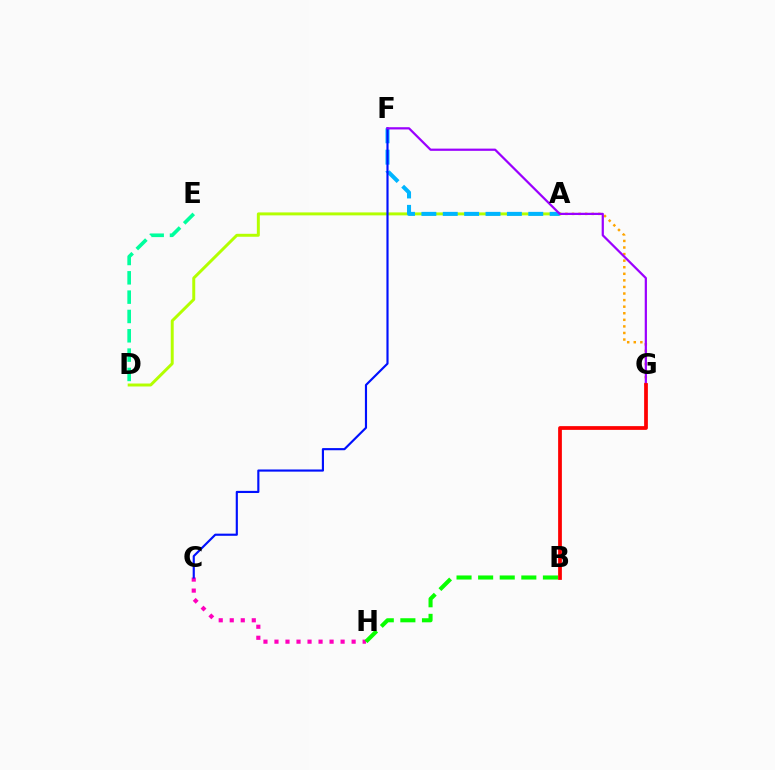{('D', 'E'): [{'color': '#00ff9d', 'line_style': 'dashed', 'thickness': 2.63}], ('A', 'G'): [{'color': '#ffa500', 'line_style': 'dotted', 'thickness': 1.79}], ('C', 'H'): [{'color': '#ff00bd', 'line_style': 'dotted', 'thickness': 2.99}], ('A', 'D'): [{'color': '#b3ff00', 'line_style': 'solid', 'thickness': 2.13}], ('A', 'F'): [{'color': '#00b5ff', 'line_style': 'dashed', 'thickness': 2.9}], ('C', 'F'): [{'color': '#0010ff', 'line_style': 'solid', 'thickness': 1.55}], ('F', 'G'): [{'color': '#9b00ff', 'line_style': 'solid', 'thickness': 1.6}], ('B', 'G'): [{'color': '#ff0000', 'line_style': 'solid', 'thickness': 2.7}], ('B', 'H'): [{'color': '#08ff00', 'line_style': 'dashed', 'thickness': 2.93}]}